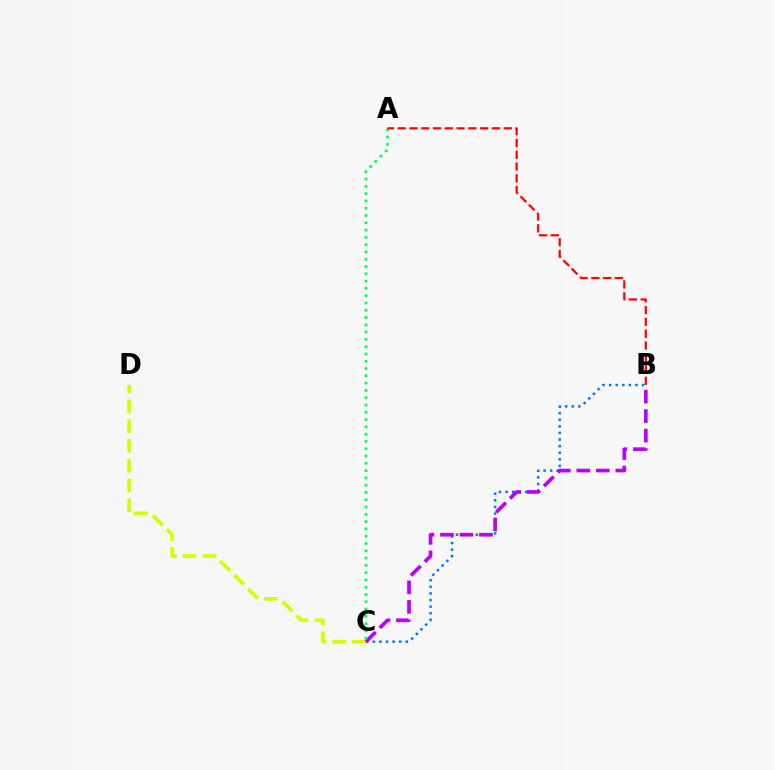{('C', 'D'): [{'color': '#d1ff00', 'line_style': 'dashed', 'thickness': 2.68}], ('B', 'C'): [{'color': '#0074ff', 'line_style': 'dotted', 'thickness': 1.79}, {'color': '#b900ff', 'line_style': 'dashed', 'thickness': 2.65}], ('A', 'C'): [{'color': '#00ff5c', 'line_style': 'dotted', 'thickness': 1.98}], ('A', 'B'): [{'color': '#ff0000', 'line_style': 'dashed', 'thickness': 1.6}]}